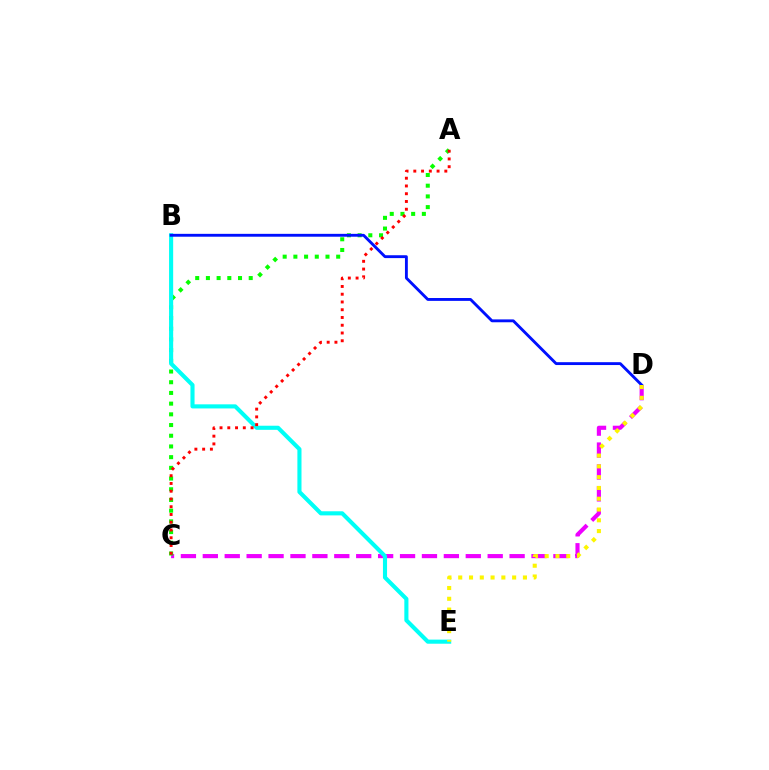{('C', 'D'): [{'color': '#ee00ff', 'line_style': 'dashed', 'thickness': 2.98}], ('A', 'C'): [{'color': '#08ff00', 'line_style': 'dotted', 'thickness': 2.91}, {'color': '#ff0000', 'line_style': 'dotted', 'thickness': 2.11}], ('B', 'E'): [{'color': '#00fff6', 'line_style': 'solid', 'thickness': 2.96}], ('B', 'D'): [{'color': '#0010ff', 'line_style': 'solid', 'thickness': 2.06}], ('D', 'E'): [{'color': '#fcf500', 'line_style': 'dotted', 'thickness': 2.93}]}